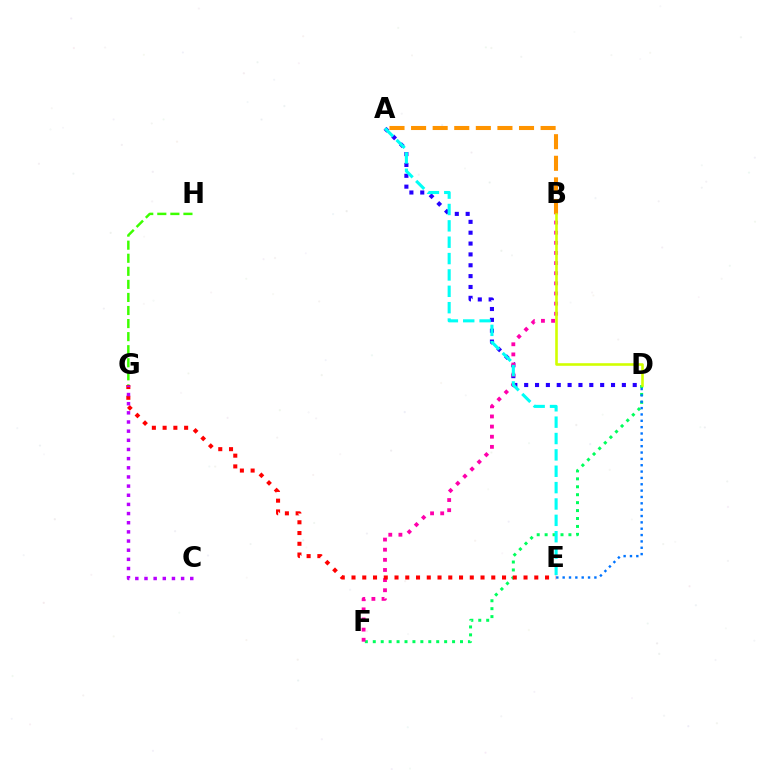{('A', 'D'): [{'color': '#2500ff', 'line_style': 'dotted', 'thickness': 2.95}], ('A', 'B'): [{'color': '#ff9400', 'line_style': 'dashed', 'thickness': 2.93}], ('D', 'F'): [{'color': '#00ff5c', 'line_style': 'dotted', 'thickness': 2.15}], ('G', 'H'): [{'color': '#3dff00', 'line_style': 'dashed', 'thickness': 1.77}], ('B', 'F'): [{'color': '#ff00ac', 'line_style': 'dotted', 'thickness': 2.75}], ('E', 'G'): [{'color': '#ff0000', 'line_style': 'dotted', 'thickness': 2.92}], ('A', 'E'): [{'color': '#00fff6', 'line_style': 'dashed', 'thickness': 2.22}], ('C', 'G'): [{'color': '#b900ff', 'line_style': 'dotted', 'thickness': 2.49}], ('D', 'E'): [{'color': '#0074ff', 'line_style': 'dotted', 'thickness': 1.72}], ('B', 'D'): [{'color': '#d1ff00', 'line_style': 'solid', 'thickness': 1.87}]}